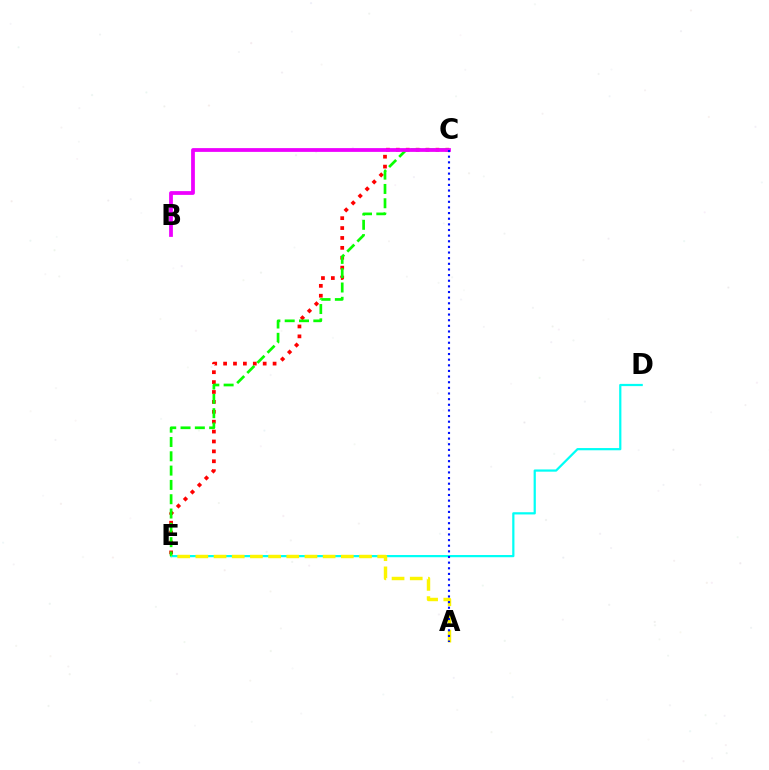{('C', 'E'): [{'color': '#ff0000', 'line_style': 'dotted', 'thickness': 2.69}, {'color': '#08ff00', 'line_style': 'dashed', 'thickness': 1.94}], ('D', 'E'): [{'color': '#00fff6', 'line_style': 'solid', 'thickness': 1.6}], ('A', 'E'): [{'color': '#fcf500', 'line_style': 'dashed', 'thickness': 2.47}], ('B', 'C'): [{'color': '#ee00ff', 'line_style': 'solid', 'thickness': 2.71}], ('A', 'C'): [{'color': '#0010ff', 'line_style': 'dotted', 'thickness': 1.53}]}